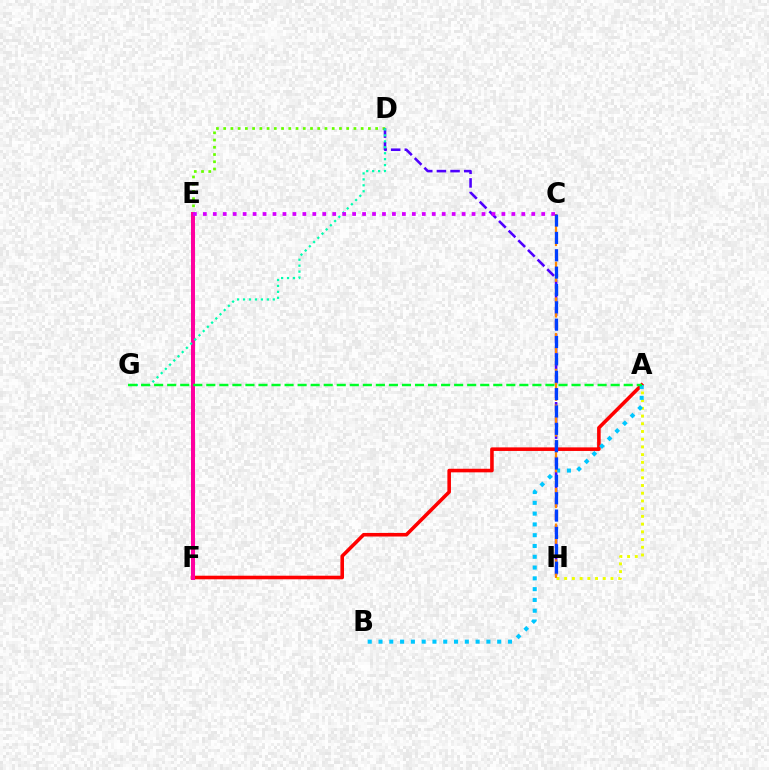{('A', 'H'): [{'color': '#eeff00', 'line_style': 'dotted', 'thickness': 2.1}], ('D', 'E'): [{'color': '#66ff00', 'line_style': 'dotted', 'thickness': 1.97}], ('A', 'F'): [{'color': '#ff0000', 'line_style': 'solid', 'thickness': 2.58}], ('D', 'H'): [{'color': '#4f00ff', 'line_style': 'dashed', 'thickness': 1.85}], ('A', 'B'): [{'color': '#00c7ff', 'line_style': 'dotted', 'thickness': 2.93}], ('E', 'F'): [{'color': '#ff00a0', 'line_style': 'solid', 'thickness': 2.89}], ('D', 'G'): [{'color': '#00ffaf', 'line_style': 'dotted', 'thickness': 1.61}], ('C', 'E'): [{'color': '#d600ff', 'line_style': 'dotted', 'thickness': 2.7}], ('C', 'H'): [{'color': '#ff8800', 'line_style': 'dashed', 'thickness': 1.62}, {'color': '#003fff', 'line_style': 'dashed', 'thickness': 2.36}], ('A', 'G'): [{'color': '#00ff27', 'line_style': 'dashed', 'thickness': 1.77}]}